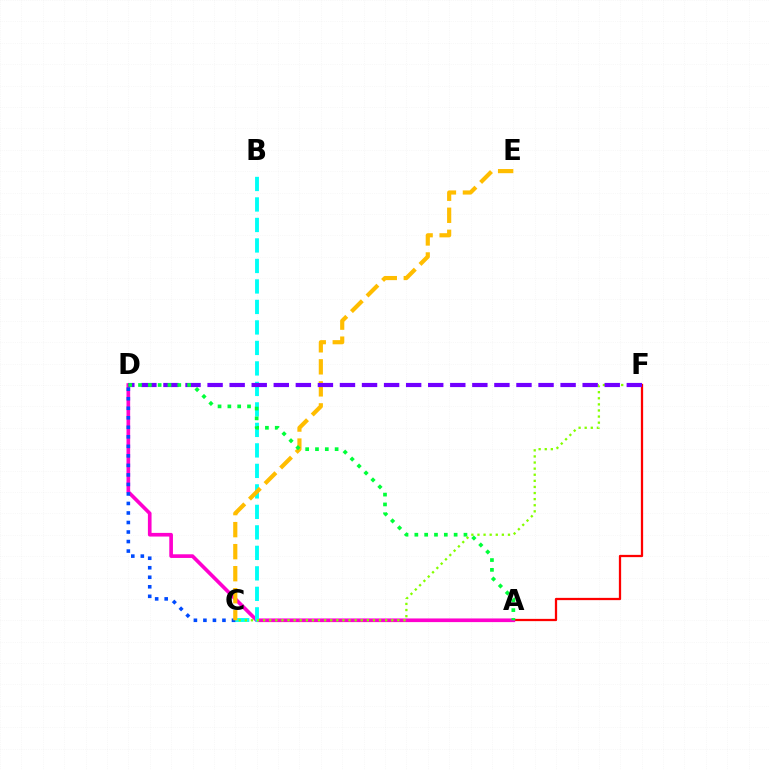{('A', 'F'): [{'color': '#ff0000', 'line_style': 'solid', 'thickness': 1.63}], ('A', 'D'): [{'color': '#ff00cf', 'line_style': 'solid', 'thickness': 2.63}, {'color': '#00ff39', 'line_style': 'dotted', 'thickness': 2.67}], ('B', 'C'): [{'color': '#00fff6', 'line_style': 'dashed', 'thickness': 2.78}], ('C', 'D'): [{'color': '#004bff', 'line_style': 'dotted', 'thickness': 2.59}], ('C', 'F'): [{'color': '#84ff00', 'line_style': 'dotted', 'thickness': 1.66}], ('C', 'E'): [{'color': '#ffbd00', 'line_style': 'dashed', 'thickness': 2.99}], ('D', 'F'): [{'color': '#7200ff', 'line_style': 'dashed', 'thickness': 3.0}]}